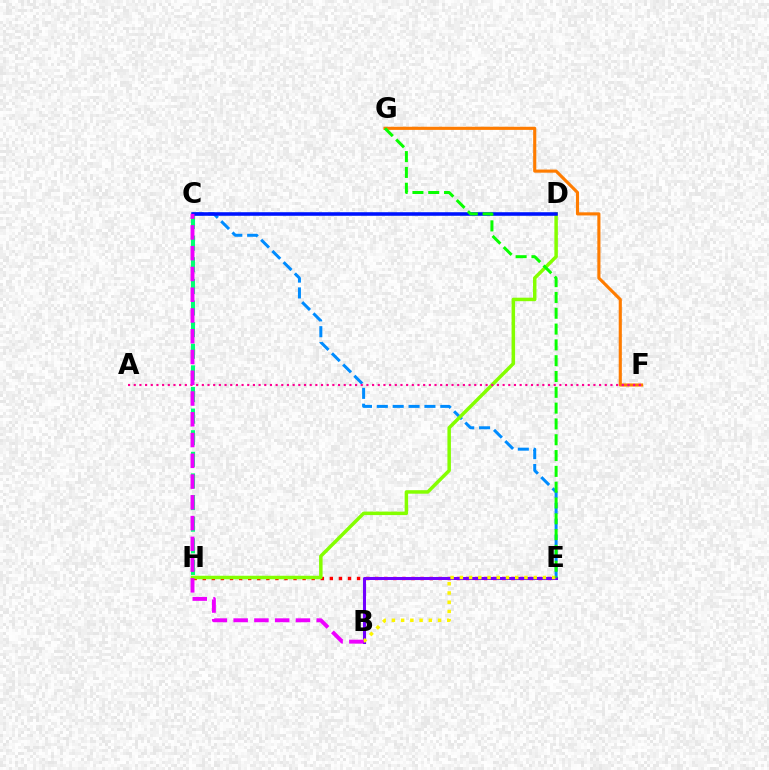{('E', 'H'): [{'color': '#ff0000', 'line_style': 'dotted', 'thickness': 2.47}], ('C', 'D'): [{'color': '#00fff6', 'line_style': 'solid', 'thickness': 1.77}, {'color': '#0010ff', 'line_style': 'solid', 'thickness': 2.54}], ('F', 'G'): [{'color': '#ff7c00', 'line_style': 'solid', 'thickness': 2.25}], ('B', 'E'): [{'color': '#7200ff', 'line_style': 'solid', 'thickness': 2.19}, {'color': '#fcf500', 'line_style': 'dotted', 'thickness': 2.51}], ('C', 'E'): [{'color': '#008cff', 'line_style': 'dashed', 'thickness': 2.16}], ('D', 'H'): [{'color': '#84ff00', 'line_style': 'solid', 'thickness': 2.51}], ('C', 'H'): [{'color': '#00ff74', 'line_style': 'dashed', 'thickness': 2.94}], ('A', 'F'): [{'color': '#ff0094', 'line_style': 'dotted', 'thickness': 1.54}], ('E', 'G'): [{'color': '#08ff00', 'line_style': 'dashed', 'thickness': 2.15}], ('B', 'C'): [{'color': '#ee00ff', 'line_style': 'dashed', 'thickness': 2.82}]}